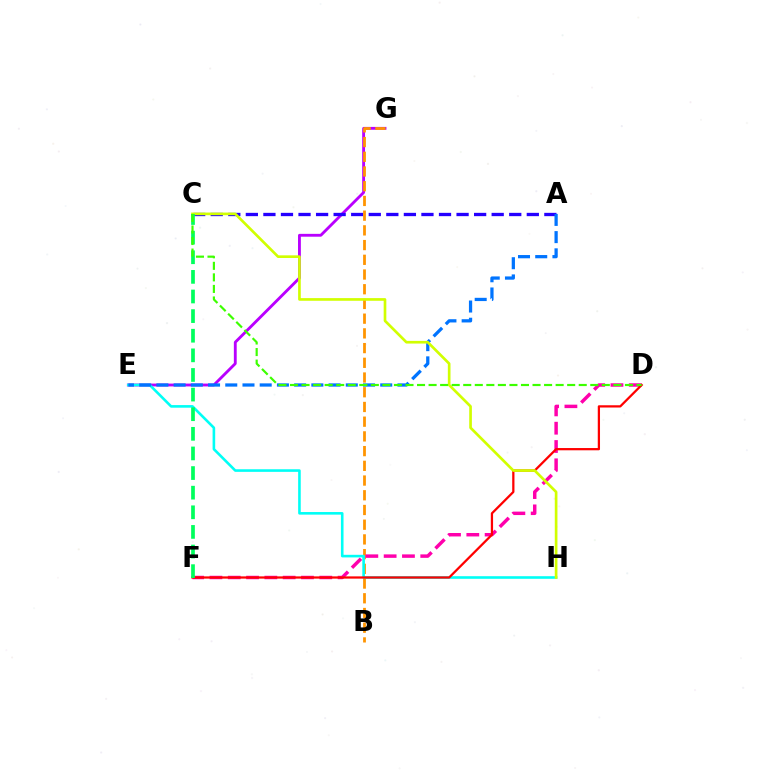{('E', 'G'): [{'color': '#b900ff', 'line_style': 'solid', 'thickness': 2.05}], ('A', 'C'): [{'color': '#2500ff', 'line_style': 'dashed', 'thickness': 2.39}], ('B', 'G'): [{'color': '#ff9400', 'line_style': 'dashed', 'thickness': 2.0}], ('D', 'F'): [{'color': '#ff00ac', 'line_style': 'dashed', 'thickness': 2.49}, {'color': '#ff0000', 'line_style': 'solid', 'thickness': 1.62}], ('E', 'H'): [{'color': '#00fff6', 'line_style': 'solid', 'thickness': 1.87}], ('A', 'E'): [{'color': '#0074ff', 'line_style': 'dashed', 'thickness': 2.34}], ('C', 'H'): [{'color': '#d1ff00', 'line_style': 'solid', 'thickness': 1.92}], ('C', 'F'): [{'color': '#00ff5c', 'line_style': 'dashed', 'thickness': 2.67}], ('C', 'D'): [{'color': '#3dff00', 'line_style': 'dashed', 'thickness': 1.57}]}